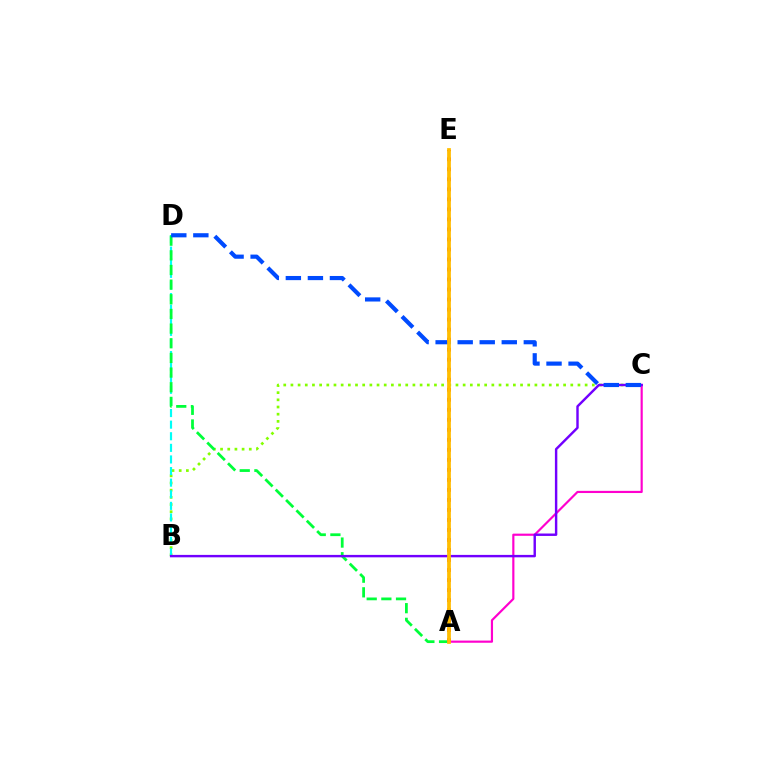{('B', 'C'): [{'color': '#84ff00', 'line_style': 'dotted', 'thickness': 1.95}, {'color': '#7200ff', 'line_style': 'solid', 'thickness': 1.75}], ('B', 'D'): [{'color': '#00fff6', 'line_style': 'dashed', 'thickness': 1.58}], ('A', 'C'): [{'color': '#ff00cf', 'line_style': 'solid', 'thickness': 1.56}], ('A', 'D'): [{'color': '#00ff39', 'line_style': 'dashed', 'thickness': 1.99}], ('C', 'D'): [{'color': '#004bff', 'line_style': 'dashed', 'thickness': 2.99}], ('A', 'E'): [{'color': '#ff0000', 'line_style': 'dotted', 'thickness': 2.72}, {'color': '#ffbd00', 'line_style': 'solid', 'thickness': 2.69}]}